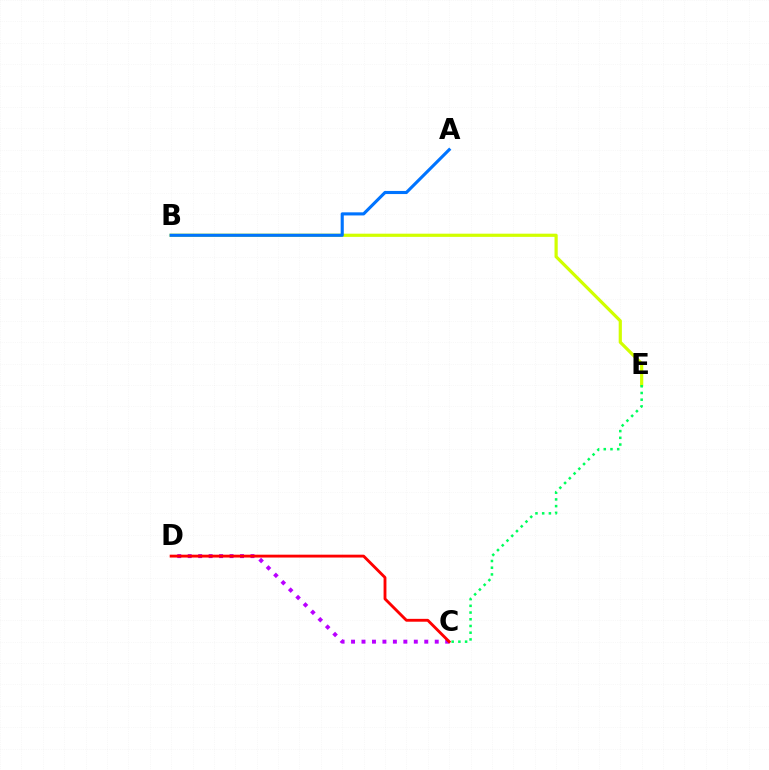{('B', 'E'): [{'color': '#d1ff00', 'line_style': 'solid', 'thickness': 2.3}], ('A', 'B'): [{'color': '#0074ff', 'line_style': 'solid', 'thickness': 2.24}], ('C', 'D'): [{'color': '#b900ff', 'line_style': 'dotted', 'thickness': 2.84}, {'color': '#ff0000', 'line_style': 'solid', 'thickness': 2.06}], ('C', 'E'): [{'color': '#00ff5c', 'line_style': 'dotted', 'thickness': 1.82}]}